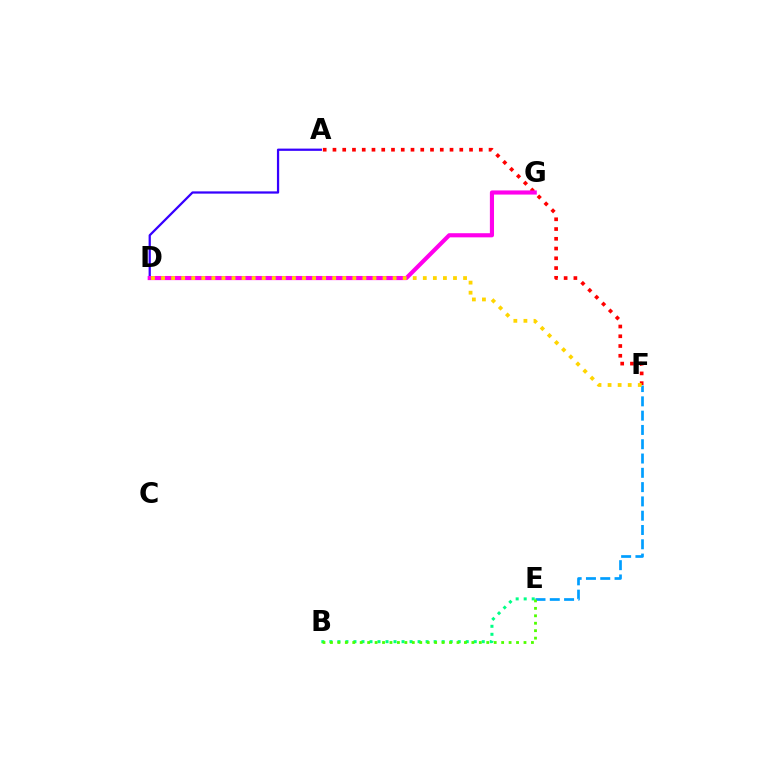{('A', 'D'): [{'color': '#3700ff', 'line_style': 'solid', 'thickness': 1.62}], ('A', 'F'): [{'color': '#ff0000', 'line_style': 'dotted', 'thickness': 2.65}], ('B', 'E'): [{'color': '#00ff86', 'line_style': 'dotted', 'thickness': 2.18}, {'color': '#4fff00', 'line_style': 'dotted', 'thickness': 2.02}], ('E', 'F'): [{'color': '#009eff', 'line_style': 'dashed', 'thickness': 1.94}], ('D', 'G'): [{'color': '#ff00ed', 'line_style': 'solid', 'thickness': 2.97}], ('D', 'F'): [{'color': '#ffd500', 'line_style': 'dotted', 'thickness': 2.74}]}